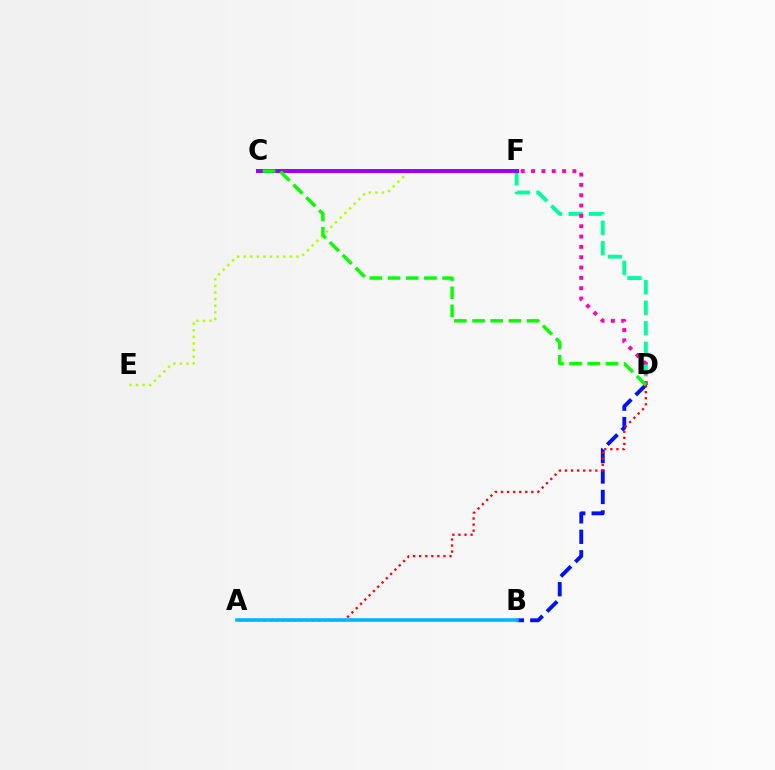{('B', 'D'): [{'color': '#0010ff', 'line_style': 'dashed', 'thickness': 2.78}], ('A', 'D'): [{'color': '#ff0000', 'line_style': 'dotted', 'thickness': 1.65}], ('D', 'F'): [{'color': '#00ff9d', 'line_style': 'dashed', 'thickness': 2.79}, {'color': '#ff00bd', 'line_style': 'dotted', 'thickness': 2.81}], ('A', 'B'): [{'color': '#00b5ff', 'line_style': 'solid', 'thickness': 2.56}], ('C', 'F'): [{'color': '#ffa500', 'line_style': 'solid', 'thickness': 1.89}, {'color': '#9b00ff', 'line_style': 'solid', 'thickness': 2.88}], ('E', 'F'): [{'color': '#b3ff00', 'line_style': 'dotted', 'thickness': 1.79}], ('C', 'D'): [{'color': '#08ff00', 'line_style': 'dashed', 'thickness': 2.47}]}